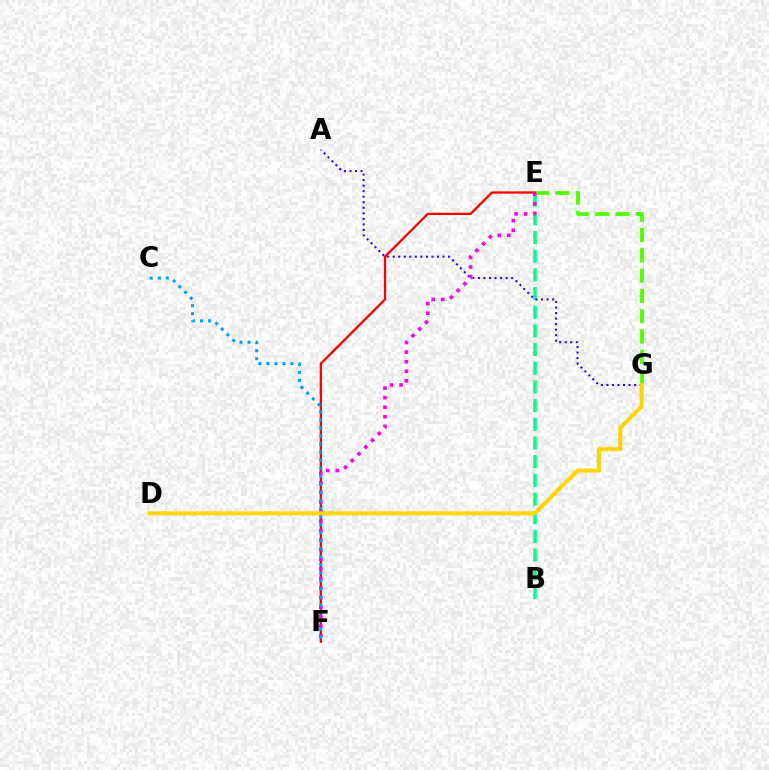{('E', 'G'): [{'color': '#4fff00', 'line_style': 'dashed', 'thickness': 2.75}], ('B', 'E'): [{'color': '#00ff86', 'line_style': 'dashed', 'thickness': 2.54}], ('E', 'F'): [{'color': '#ff0000', 'line_style': 'solid', 'thickness': 1.64}, {'color': '#ff00ed', 'line_style': 'dotted', 'thickness': 2.6}], ('A', 'G'): [{'color': '#3700ff', 'line_style': 'dotted', 'thickness': 1.5}], ('C', 'F'): [{'color': '#009eff', 'line_style': 'dotted', 'thickness': 2.19}], ('D', 'G'): [{'color': '#ffd500', 'line_style': 'solid', 'thickness': 2.88}]}